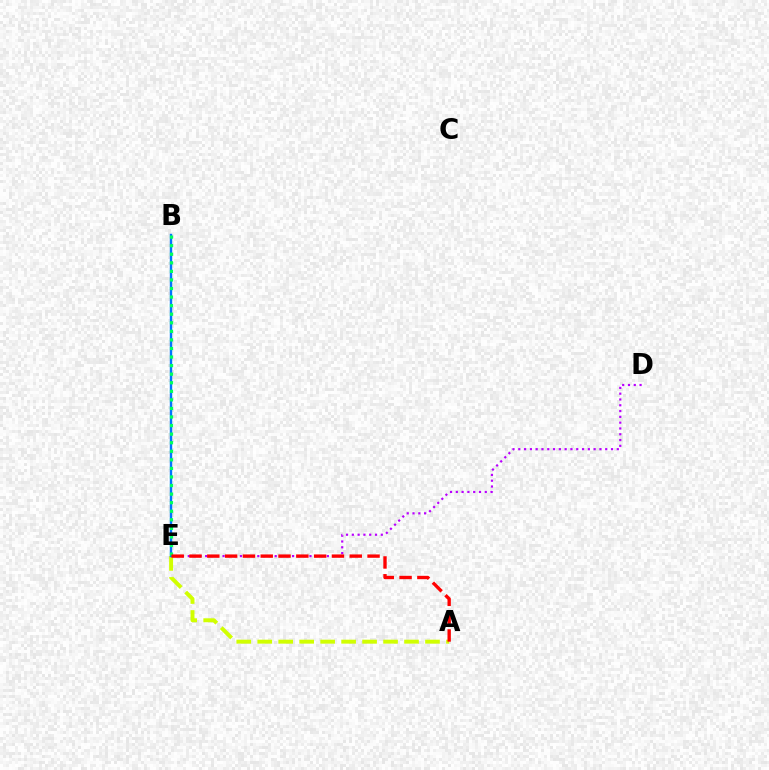{('D', 'E'): [{'color': '#b900ff', 'line_style': 'dotted', 'thickness': 1.57}], ('A', 'E'): [{'color': '#d1ff00', 'line_style': 'dashed', 'thickness': 2.85}, {'color': '#ff0000', 'line_style': 'dashed', 'thickness': 2.42}], ('B', 'E'): [{'color': '#0074ff', 'line_style': 'solid', 'thickness': 1.73}, {'color': '#00ff5c', 'line_style': 'dotted', 'thickness': 2.33}]}